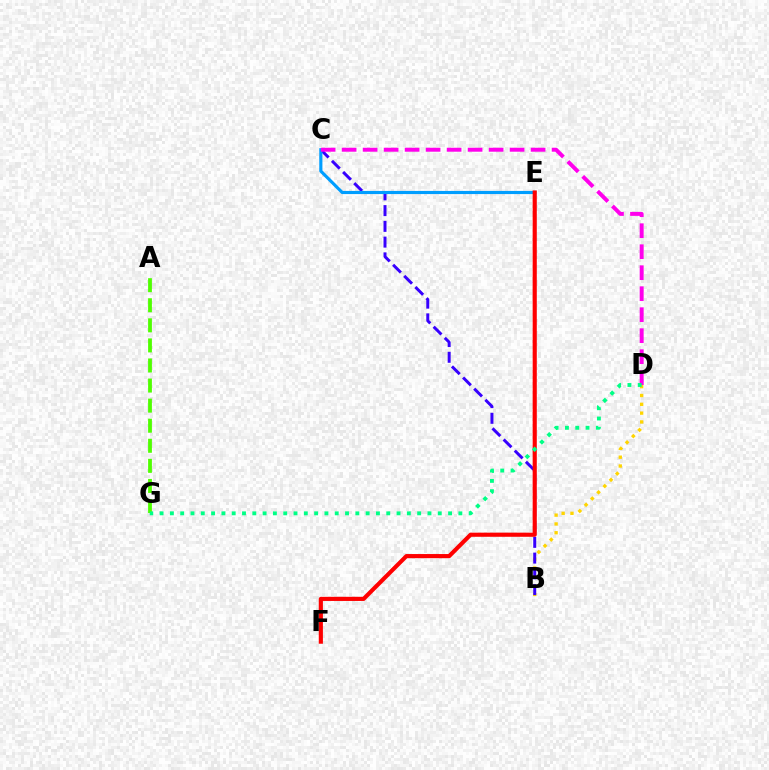{('B', 'D'): [{'color': '#ffd500', 'line_style': 'dotted', 'thickness': 2.4}], ('B', 'C'): [{'color': '#3700ff', 'line_style': 'dashed', 'thickness': 2.14}], ('C', 'E'): [{'color': '#009eff', 'line_style': 'solid', 'thickness': 2.26}], ('C', 'D'): [{'color': '#ff00ed', 'line_style': 'dashed', 'thickness': 2.85}], ('A', 'G'): [{'color': '#4fff00', 'line_style': 'dashed', 'thickness': 2.73}], ('E', 'F'): [{'color': '#ff0000', 'line_style': 'solid', 'thickness': 2.98}], ('D', 'G'): [{'color': '#00ff86', 'line_style': 'dotted', 'thickness': 2.8}]}